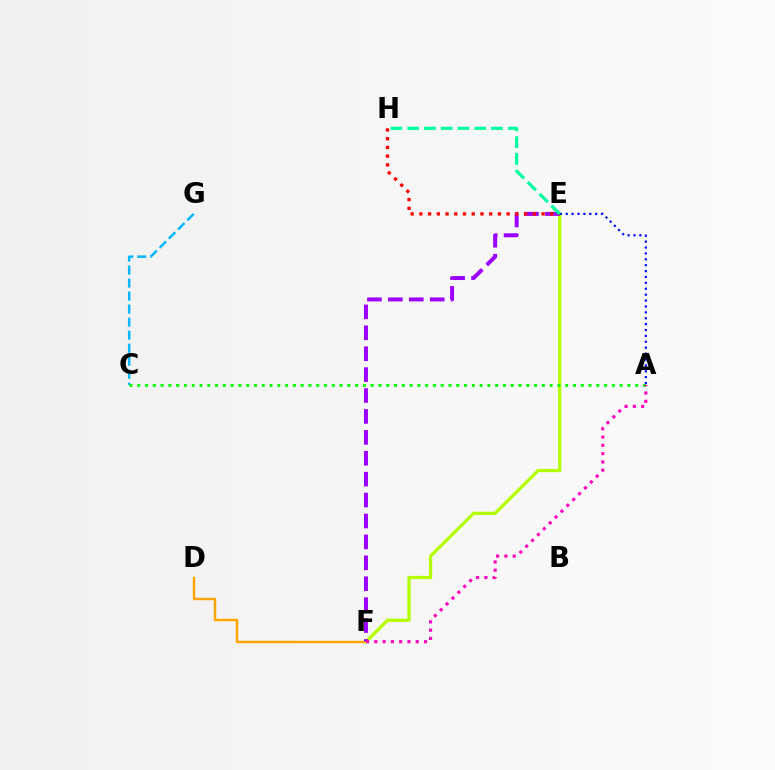{('C', 'G'): [{'color': '#00b5ff', 'line_style': 'dashed', 'thickness': 1.77}], ('D', 'F'): [{'color': '#ffa500', 'line_style': 'solid', 'thickness': 1.76}], ('E', 'F'): [{'color': '#b3ff00', 'line_style': 'solid', 'thickness': 2.35}, {'color': '#9b00ff', 'line_style': 'dashed', 'thickness': 2.84}], ('E', 'H'): [{'color': '#ff0000', 'line_style': 'dotted', 'thickness': 2.37}, {'color': '#00ff9d', 'line_style': 'dashed', 'thickness': 2.28}], ('A', 'E'): [{'color': '#0010ff', 'line_style': 'dotted', 'thickness': 1.6}], ('A', 'C'): [{'color': '#08ff00', 'line_style': 'dotted', 'thickness': 2.11}], ('A', 'F'): [{'color': '#ff00bd', 'line_style': 'dotted', 'thickness': 2.25}]}